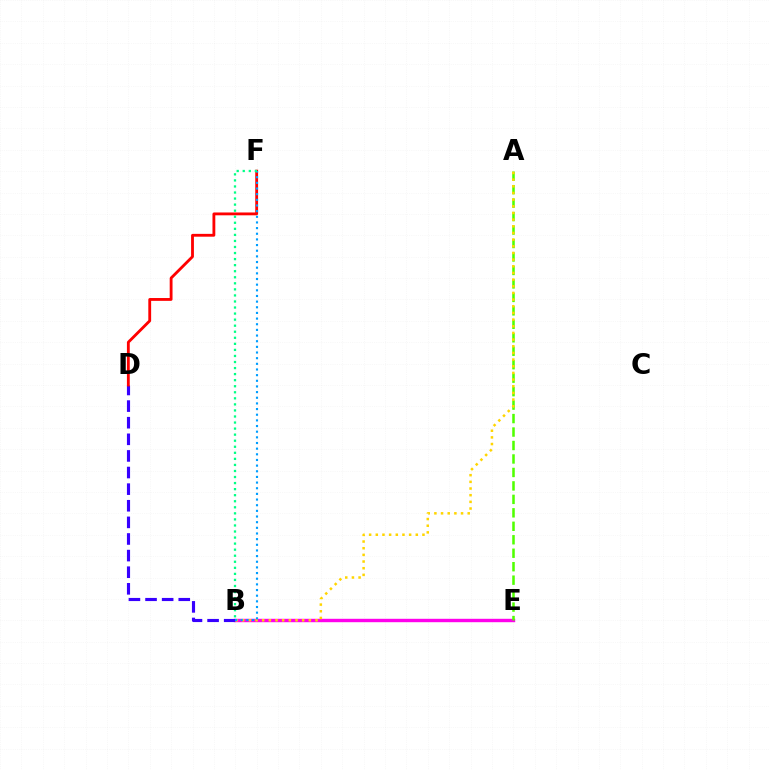{('B', 'E'): [{'color': '#ff00ed', 'line_style': 'solid', 'thickness': 2.46}], ('A', 'E'): [{'color': '#4fff00', 'line_style': 'dashed', 'thickness': 1.83}], ('B', 'D'): [{'color': '#3700ff', 'line_style': 'dashed', 'thickness': 2.26}], ('D', 'F'): [{'color': '#ff0000', 'line_style': 'solid', 'thickness': 2.04}], ('A', 'B'): [{'color': '#ffd500', 'line_style': 'dotted', 'thickness': 1.81}], ('B', 'F'): [{'color': '#009eff', 'line_style': 'dotted', 'thickness': 1.54}, {'color': '#00ff86', 'line_style': 'dotted', 'thickness': 1.64}]}